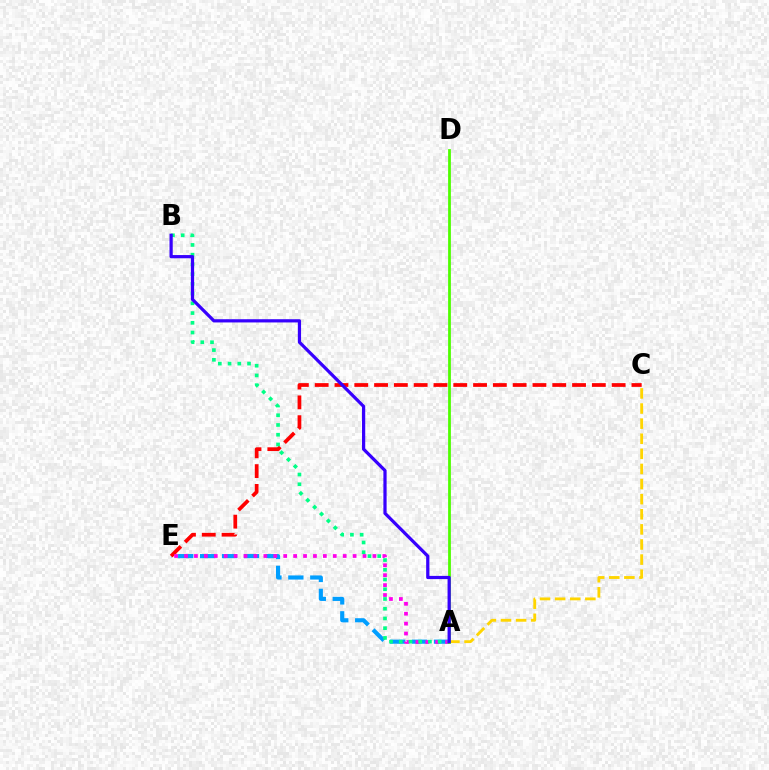{('A', 'E'): [{'color': '#009eff', 'line_style': 'dashed', 'thickness': 2.98}, {'color': '#ff00ed', 'line_style': 'dotted', 'thickness': 2.69}], ('C', 'E'): [{'color': '#ff0000', 'line_style': 'dashed', 'thickness': 2.69}], ('A', 'B'): [{'color': '#00ff86', 'line_style': 'dotted', 'thickness': 2.64}, {'color': '#3700ff', 'line_style': 'solid', 'thickness': 2.32}], ('A', 'C'): [{'color': '#ffd500', 'line_style': 'dashed', 'thickness': 2.05}], ('A', 'D'): [{'color': '#4fff00', 'line_style': 'solid', 'thickness': 2.0}]}